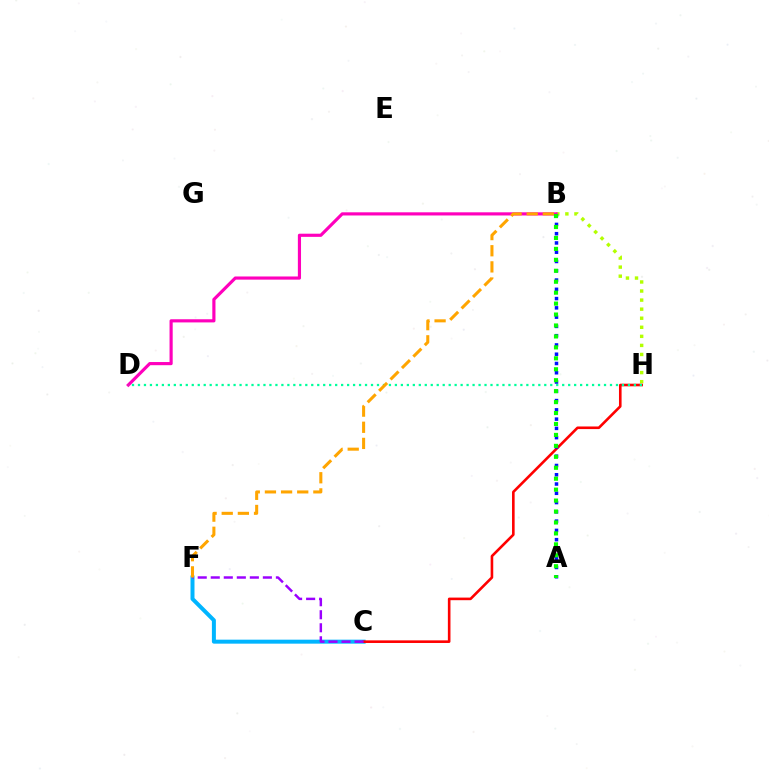{('C', 'F'): [{'color': '#00b5ff', 'line_style': 'solid', 'thickness': 2.87}, {'color': '#9b00ff', 'line_style': 'dashed', 'thickness': 1.77}], ('B', 'H'): [{'color': '#b3ff00', 'line_style': 'dotted', 'thickness': 2.46}], ('C', 'H'): [{'color': '#ff0000', 'line_style': 'solid', 'thickness': 1.88}], ('B', 'D'): [{'color': '#ff00bd', 'line_style': 'solid', 'thickness': 2.28}], ('D', 'H'): [{'color': '#00ff9d', 'line_style': 'dotted', 'thickness': 1.62}], ('A', 'B'): [{'color': '#0010ff', 'line_style': 'dotted', 'thickness': 2.52}, {'color': '#08ff00', 'line_style': 'dotted', 'thickness': 2.97}], ('B', 'F'): [{'color': '#ffa500', 'line_style': 'dashed', 'thickness': 2.19}]}